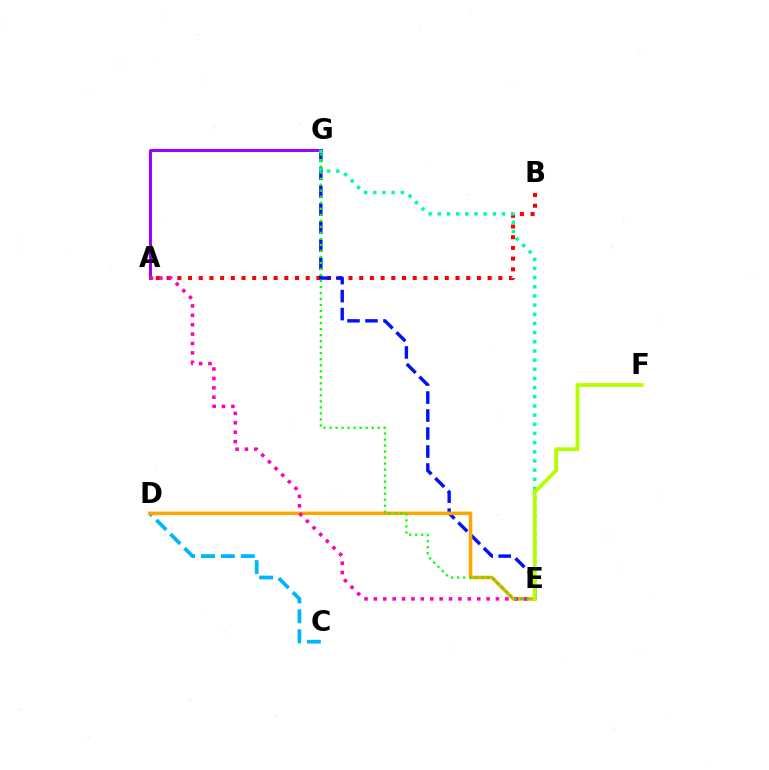{('A', 'B'): [{'color': '#ff0000', 'line_style': 'dotted', 'thickness': 2.91}], ('A', 'G'): [{'color': '#9b00ff', 'line_style': 'solid', 'thickness': 2.13}], ('E', 'G'): [{'color': '#0010ff', 'line_style': 'dashed', 'thickness': 2.44}, {'color': '#00ff9d', 'line_style': 'dotted', 'thickness': 2.49}, {'color': '#08ff00', 'line_style': 'dotted', 'thickness': 1.64}], ('C', 'D'): [{'color': '#00b5ff', 'line_style': 'dashed', 'thickness': 2.7}], ('D', 'E'): [{'color': '#ffa500', 'line_style': 'solid', 'thickness': 2.55}], ('A', 'E'): [{'color': '#ff00bd', 'line_style': 'dotted', 'thickness': 2.55}], ('E', 'F'): [{'color': '#b3ff00', 'line_style': 'solid', 'thickness': 2.73}]}